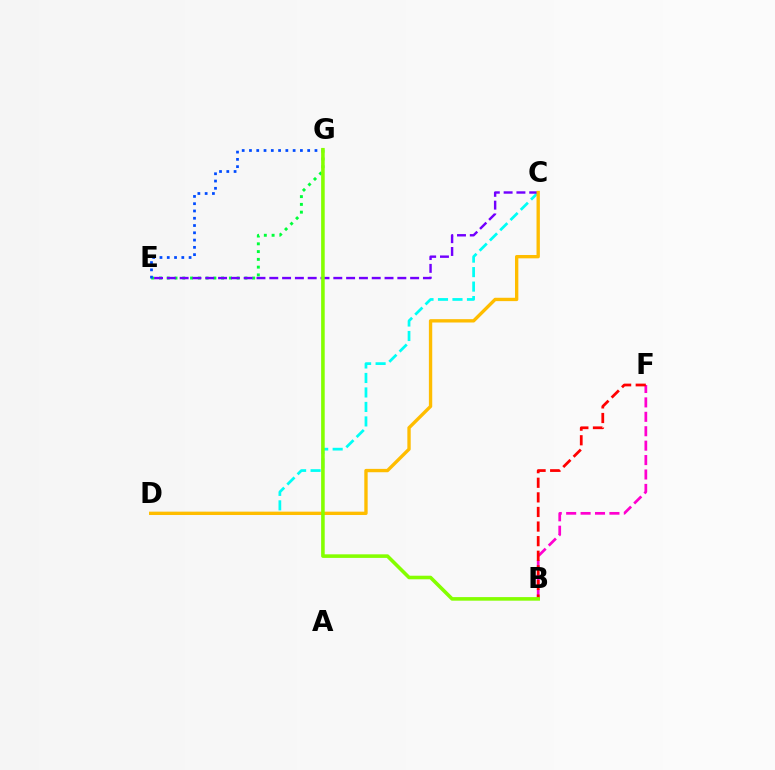{('E', 'G'): [{'color': '#00ff39', 'line_style': 'dotted', 'thickness': 2.11}, {'color': '#004bff', 'line_style': 'dotted', 'thickness': 1.98}], ('C', 'D'): [{'color': '#00fff6', 'line_style': 'dashed', 'thickness': 1.97}, {'color': '#ffbd00', 'line_style': 'solid', 'thickness': 2.41}], ('C', 'E'): [{'color': '#7200ff', 'line_style': 'dashed', 'thickness': 1.74}], ('B', 'F'): [{'color': '#ff00cf', 'line_style': 'dashed', 'thickness': 1.96}, {'color': '#ff0000', 'line_style': 'dashed', 'thickness': 1.98}], ('B', 'G'): [{'color': '#84ff00', 'line_style': 'solid', 'thickness': 2.58}]}